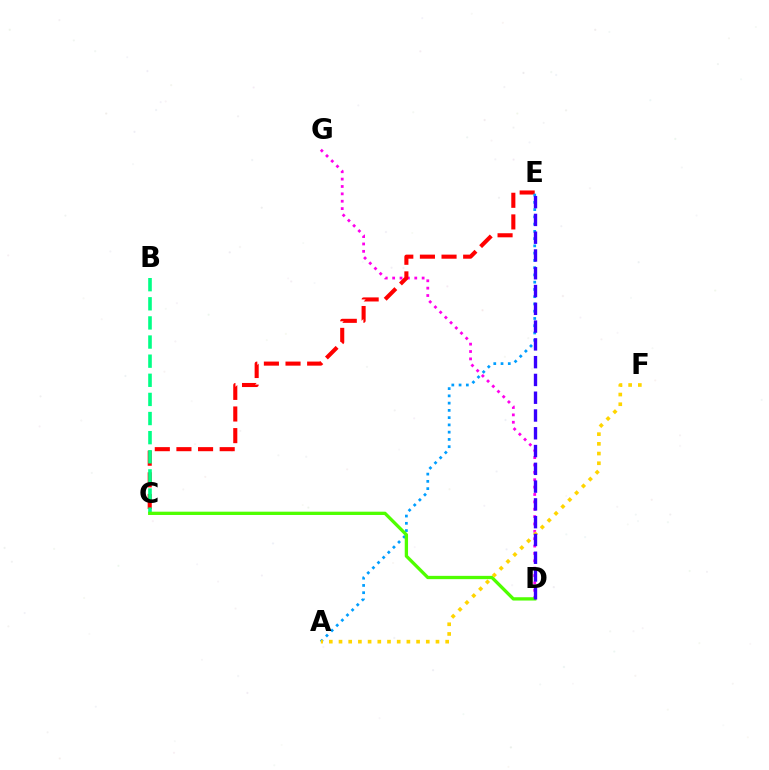{('D', 'G'): [{'color': '#ff00ed', 'line_style': 'dotted', 'thickness': 2.0}], ('C', 'E'): [{'color': '#ff0000', 'line_style': 'dashed', 'thickness': 2.94}], ('A', 'E'): [{'color': '#009eff', 'line_style': 'dotted', 'thickness': 1.97}], ('B', 'C'): [{'color': '#00ff86', 'line_style': 'dashed', 'thickness': 2.6}], ('C', 'D'): [{'color': '#4fff00', 'line_style': 'solid', 'thickness': 2.37}], ('A', 'F'): [{'color': '#ffd500', 'line_style': 'dotted', 'thickness': 2.63}], ('D', 'E'): [{'color': '#3700ff', 'line_style': 'dashed', 'thickness': 2.42}]}